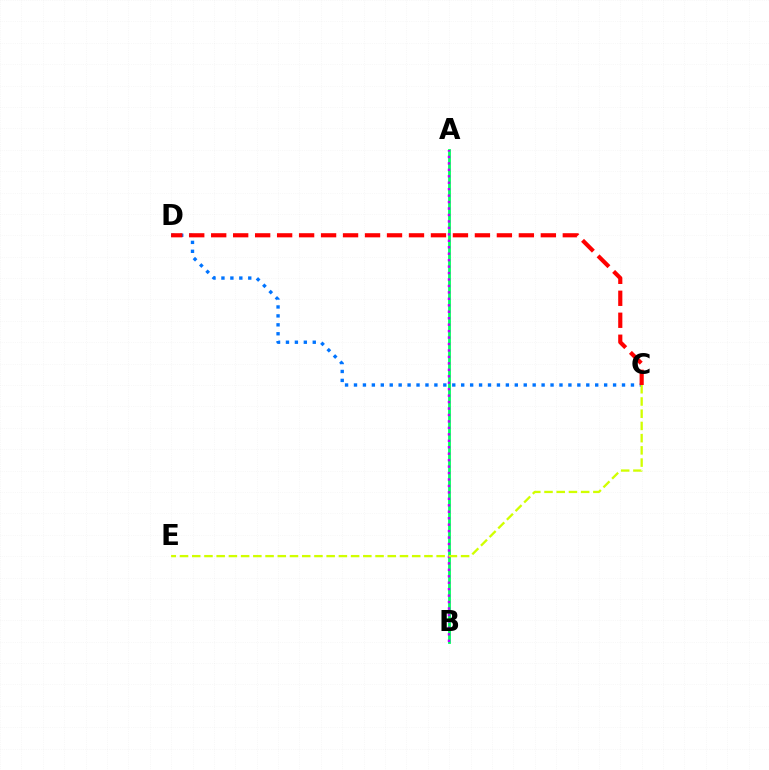{('A', 'B'): [{'color': '#00ff5c', 'line_style': 'solid', 'thickness': 2.01}, {'color': '#b900ff', 'line_style': 'dotted', 'thickness': 1.75}], ('C', 'D'): [{'color': '#0074ff', 'line_style': 'dotted', 'thickness': 2.43}, {'color': '#ff0000', 'line_style': 'dashed', 'thickness': 2.99}], ('C', 'E'): [{'color': '#d1ff00', 'line_style': 'dashed', 'thickness': 1.66}]}